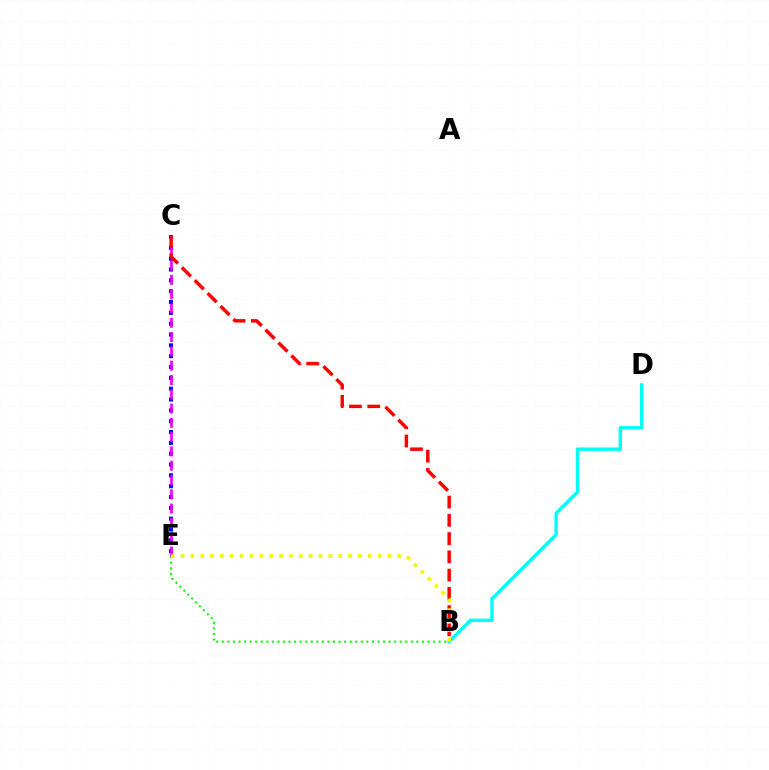{('B', 'D'): [{'color': '#00fff6', 'line_style': 'solid', 'thickness': 2.44}], ('C', 'E'): [{'color': '#0010ff', 'line_style': 'dotted', 'thickness': 2.94}, {'color': '#ee00ff', 'line_style': 'dashed', 'thickness': 1.94}], ('B', 'E'): [{'color': '#08ff00', 'line_style': 'dotted', 'thickness': 1.51}, {'color': '#fcf500', 'line_style': 'dotted', 'thickness': 2.68}], ('B', 'C'): [{'color': '#ff0000', 'line_style': 'dashed', 'thickness': 2.48}]}